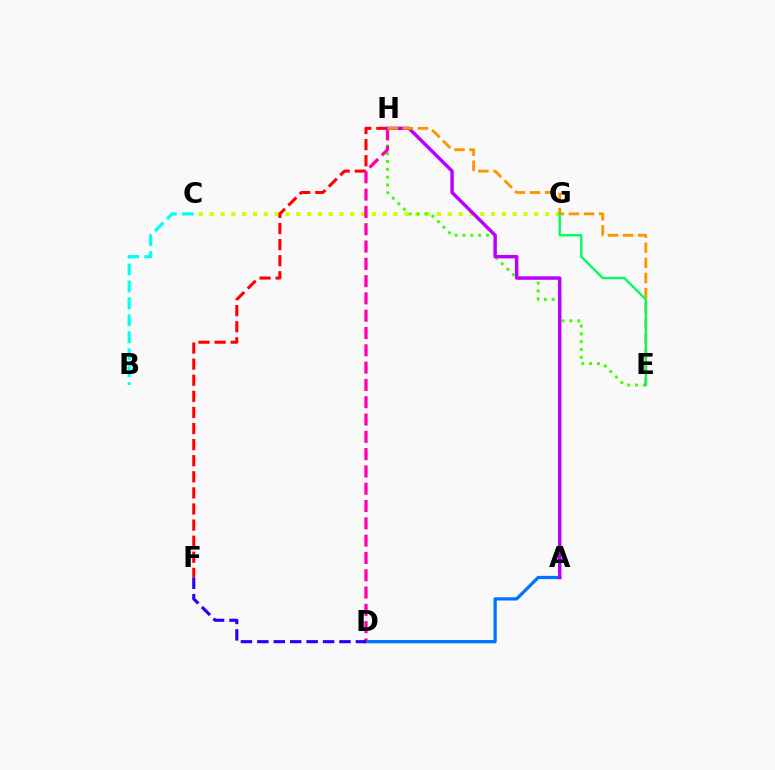{('C', 'G'): [{'color': '#d1ff00', 'line_style': 'dotted', 'thickness': 2.94}], ('F', 'H'): [{'color': '#ff0000', 'line_style': 'dashed', 'thickness': 2.19}], ('E', 'H'): [{'color': '#3dff00', 'line_style': 'dotted', 'thickness': 2.12}, {'color': '#ff9400', 'line_style': 'dashed', 'thickness': 2.05}], ('A', 'D'): [{'color': '#0074ff', 'line_style': 'solid', 'thickness': 2.34}], ('B', 'C'): [{'color': '#00fff6', 'line_style': 'dashed', 'thickness': 2.3}], ('D', 'H'): [{'color': '#ff00ac', 'line_style': 'dashed', 'thickness': 2.35}], ('A', 'H'): [{'color': '#b900ff', 'line_style': 'solid', 'thickness': 2.48}], ('E', 'G'): [{'color': '#00ff5c', 'line_style': 'solid', 'thickness': 1.72}], ('D', 'F'): [{'color': '#2500ff', 'line_style': 'dashed', 'thickness': 2.23}]}